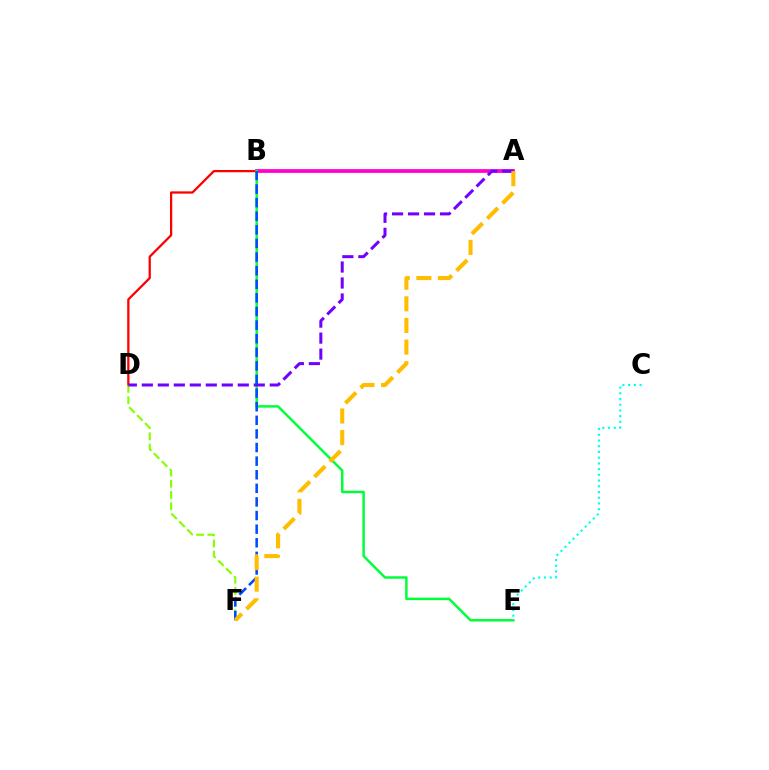{('B', 'D'): [{'color': '#ff0000', 'line_style': 'solid', 'thickness': 1.63}], ('C', 'E'): [{'color': '#00fff6', 'line_style': 'dotted', 'thickness': 1.55}], ('A', 'B'): [{'color': '#ff00cf', 'line_style': 'solid', 'thickness': 2.7}], ('B', 'E'): [{'color': '#00ff39', 'line_style': 'solid', 'thickness': 1.78}], ('D', 'F'): [{'color': '#84ff00', 'line_style': 'dashed', 'thickness': 1.53}], ('A', 'D'): [{'color': '#7200ff', 'line_style': 'dashed', 'thickness': 2.17}], ('B', 'F'): [{'color': '#004bff', 'line_style': 'dashed', 'thickness': 1.85}], ('A', 'F'): [{'color': '#ffbd00', 'line_style': 'dashed', 'thickness': 2.94}]}